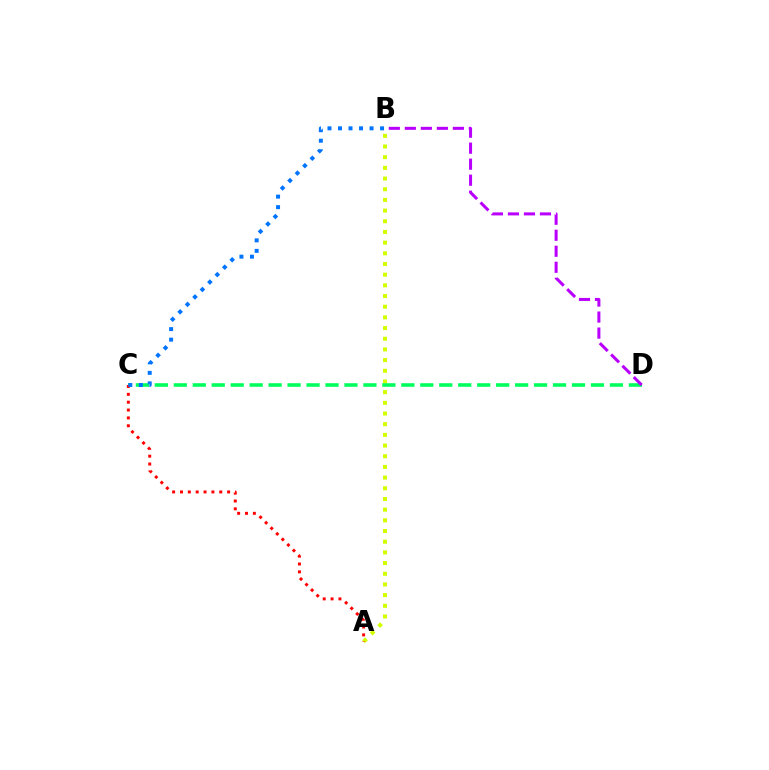{('A', 'B'): [{'color': '#d1ff00', 'line_style': 'dotted', 'thickness': 2.9}], ('C', 'D'): [{'color': '#00ff5c', 'line_style': 'dashed', 'thickness': 2.58}], ('A', 'C'): [{'color': '#ff0000', 'line_style': 'dotted', 'thickness': 2.13}], ('B', 'C'): [{'color': '#0074ff', 'line_style': 'dotted', 'thickness': 2.86}], ('B', 'D'): [{'color': '#b900ff', 'line_style': 'dashed', 'thickness': 2.18}]}